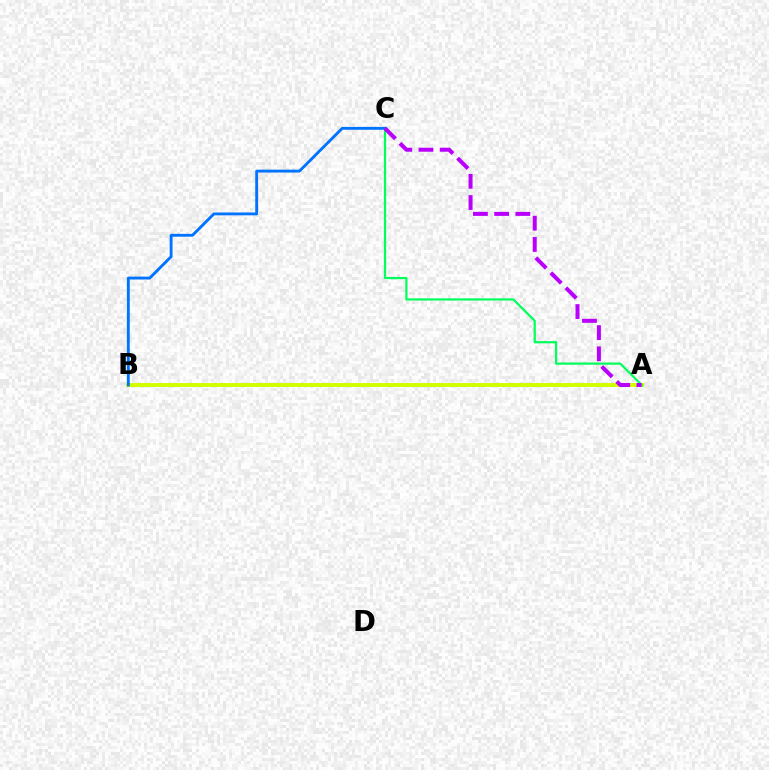{('A', 'B'): [{'color': '#ff0000', 'line_style': 'solid', 'thickness': 1.67}, {'color': '#d1ff00', 'line_style': 'solid', 'thickness': 2.81}], ('A', 'C'): [{'color': '#00ff5c', 'line_style': 'solid', 'thickness': 1.59}, {'color': '#b900ff', 'line_style': 'dashed', 'thickness': 2.88}], ('B', 'C'): [{'color': '#0074ff', 'line_style': 'solid', 'thickness': 2.06}]}